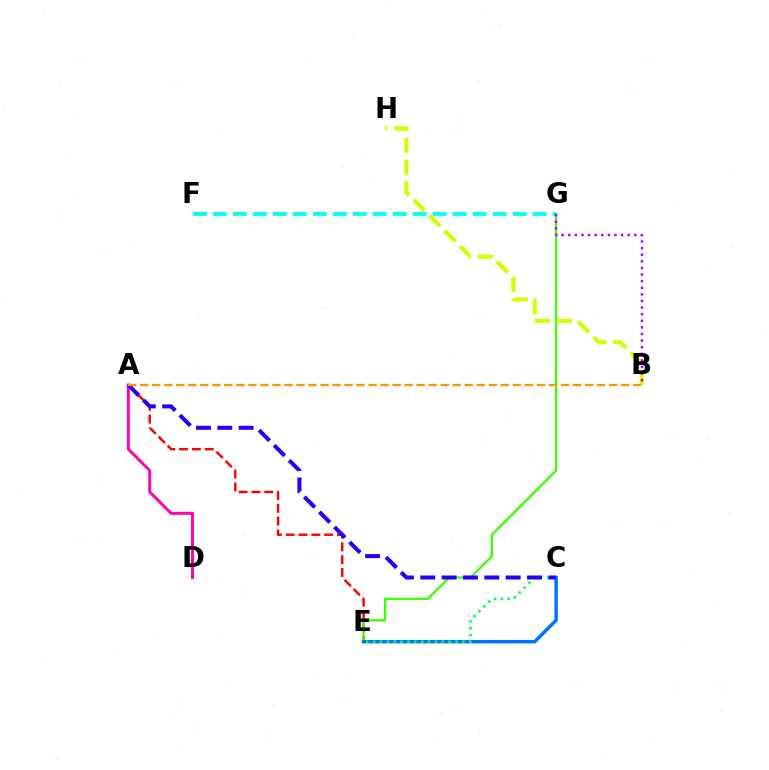{('A', 'E'): [{'color': '#ff0000', 'line_style': 'dashed', 'thickness': 1.74}], ('E', 'G'): [{'color': '#3dff00', 'line_style': 'solid', 'thickness': 1.62}], ('F', 'G'): [{'color': '#00fff6', 'line_style': 'dashed', 'thickness': 2.71}], ('C', 'E'): [{'color': '#0074ff', 'line_style': 'solid', 'thickness': 2.47}, {'color': '#00ff5c', 'line_style': 'dotted', 'thickness': 1.87}], ('B', 'H'): [{'color': '#d1ff00', 'line_style': 'dashed', 'thickness': 2.96}], ('B', 'G'): [{'color': '#b900ff', 'line_style': 'dotted', 'thickness': 1.79}], ('A', 'D'): [{'color': '#ff00ac', 'line_style': 'solid', 'thickness': 2.11}], ('A', 'C'): [{'color': '#2500ff', 'line_style': 'dashed', 'thickness': 2.9}], ('A', 'B'): [{'color': '#ff9400', 'line_style': 'dashed', 'thickness': 1.63}]}